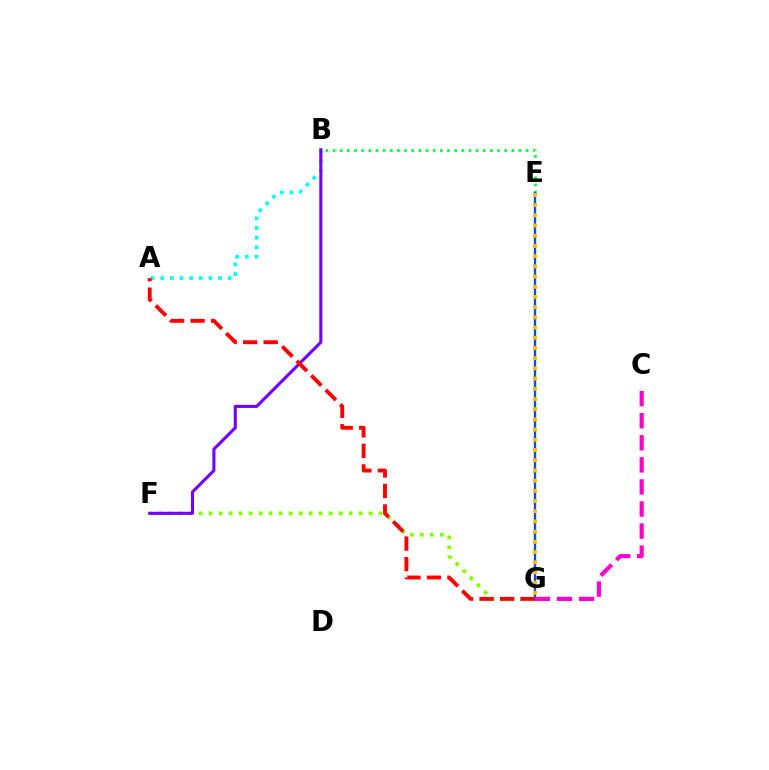{('F', 'G'): [{'color': '#84ff00', 'line_style': 'dotted', 'thickness': 2.72}], ('B', 'E'): [{'color': '#00ff39', 'line_style': 'dotted', 'thickness': 1.94}], ('E', 'G'): [{'color': '#004bff', 'line_style': 'solid', 'thickness': 1.66}, {'color': '#ffbd00', 'line_style': 'dotted', 'thickness': 2.77}], ('C', 'G'): [{'color': '#ff00cf', 'line_style': 'dashed', 'thickness': 3.0}], ('A', 'B'): [{'color': '#00fff6', 'line_style': 'dotted', 'thickness': 2.62}], ('B', 'F'): [{'color': '#7200ff', 'line_style': 'solid', 'thickness': 2.22}], ('A', 'G'): [{'color': '#ff0000', 'line_style': 'dashed', 'thickness': 2.78}]}